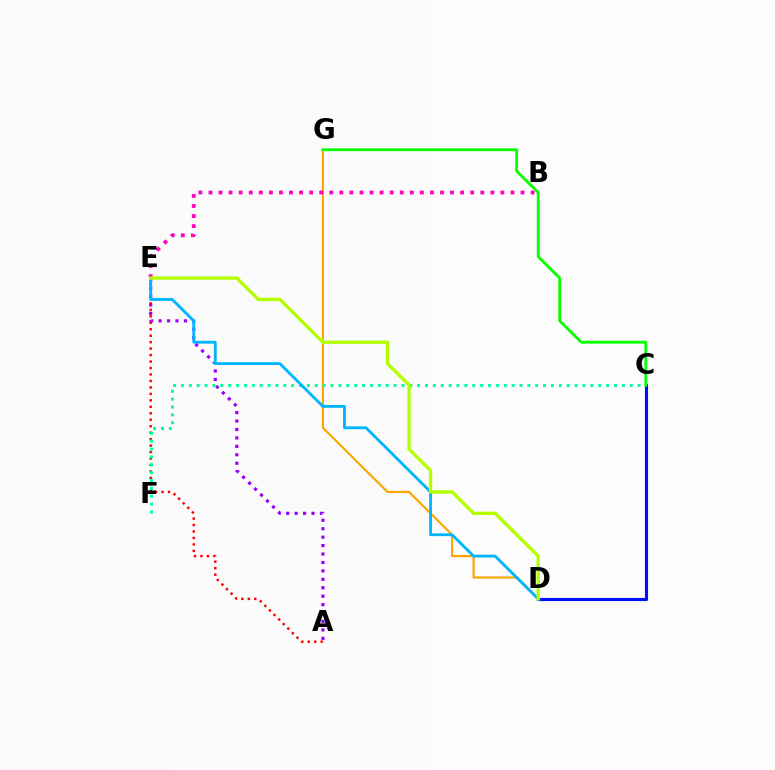{('D', 'G'): [{'color': '#ffa500', 'line_style': 'solid', 'thickness': 1.56}], ('C', 'D'): [{'color': '#0010ff', 'line_style': 'solid', 'thickness': 2.25}], ('A', 'E'): [{'color': '#9b00ff', 'line_style': 'dotted', 'thickness': 2.29}, {'color': '#ff0000', 'line_style': 'dotted', 'thickness': 1.76}], ('C', 'F'): [{'color': '#00ff9d', 'line_style': 'dotted', 'thickness': 2.14}], ('D', 'E'): [{'color': '#00b5ff', 'line_style': 'solid', 'thickness': 2.03}, {'color': '#b3ff00', 'line_style': 'solid', 'thickness': 2.4}], ('C', 'G'): [{'color': '#08ff00', 'line_style': 'solid', 'thickness': 2.03}], ('B', 'E'): [{'color': '#ff00bd', 'line_style': 'dotted', 'thickness': 2.74}]}